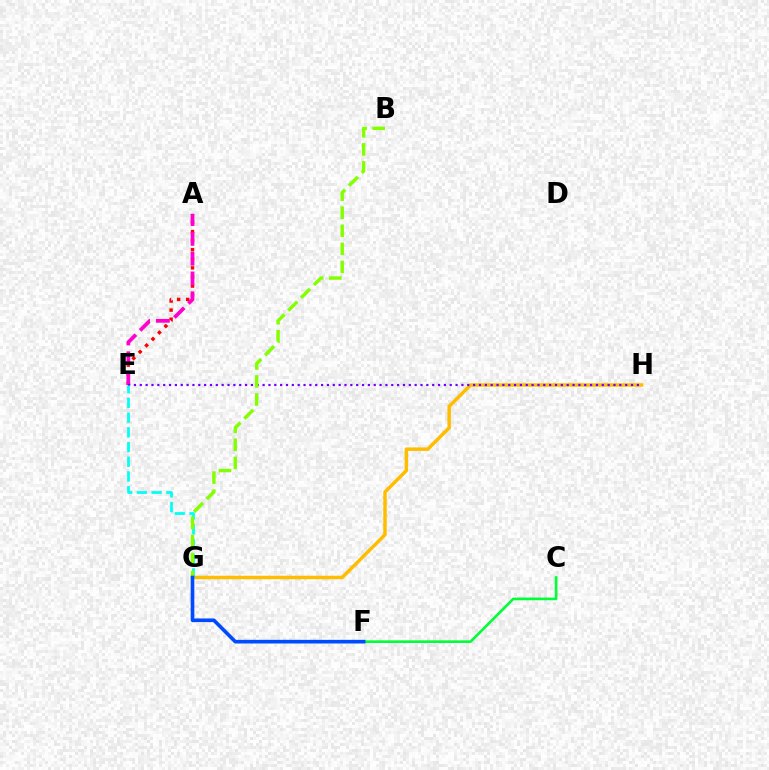{('G', 'H'): [{'color': '#ffbd00', 'line_style': 'solid', 'thickness': 2.49}], ('A', 'E'): [{'color': '#ff0000', 'line_style': 'dotted', 'thickness': 2.47}, {'color': '#ff00cf', 'line_style': 'dashed', 'thickness': 2.69}], ('E', 'H'): [{'color': '#7200ff', 'line_style': 'dotted', 'thickness': 1.59}], ('C', 'F'): [{'color': '#00ff39', 'line_style': 'solid', 'thickness': 1.9}], ('E', 'G'): [{'color': '#00fff6', 'line_style': 'dashed', 'thickness': 2.0}], ('B', 'G'): [{'color': '#84ff00', 'line_style': 'dashed', 'thickness': 2.45}], ('F', 'G'): [{'color': '#004bff', 'line_style': 'solid', 'thickness': 2.62}]}